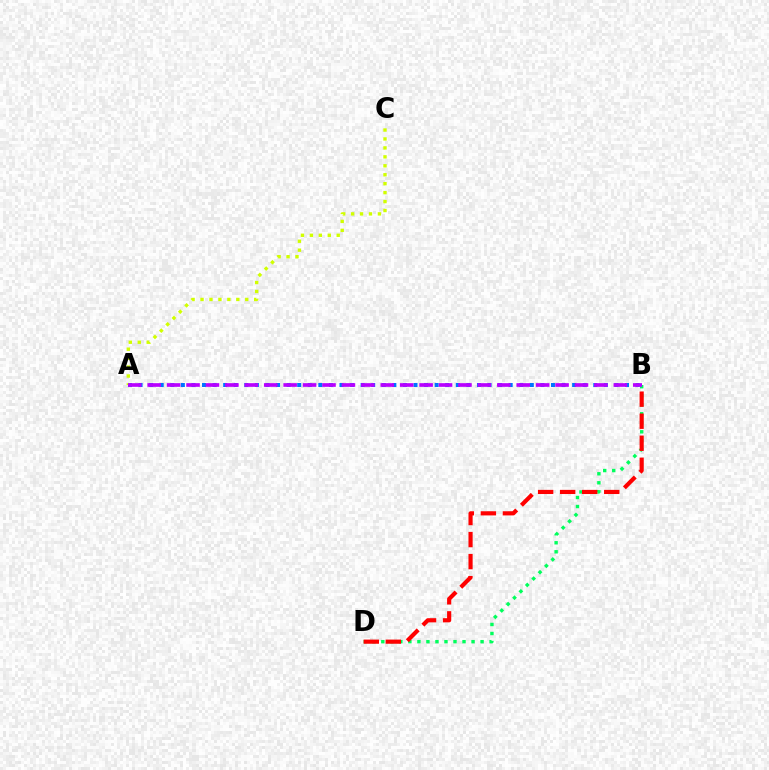{('B', 'D'): [{'color': '#00ff5c', 'line_style': 'dotted', 'thickness': 2.45}, {'color': '#ff0000', 'line_style': 'dashed', 'thickness': 2.99}], ('A', 'B'): [{'color': '#0074ff', 'line_style': 'dotted', 'thickness': 2.87}, {'color': '#b900ff', 'line_style': 'dashed', 'thickness': 2.64}], ('A', 'C'): [{'color': '#d1ff00', 'line_style': 'dotted', 'thickness': 2.43}]}